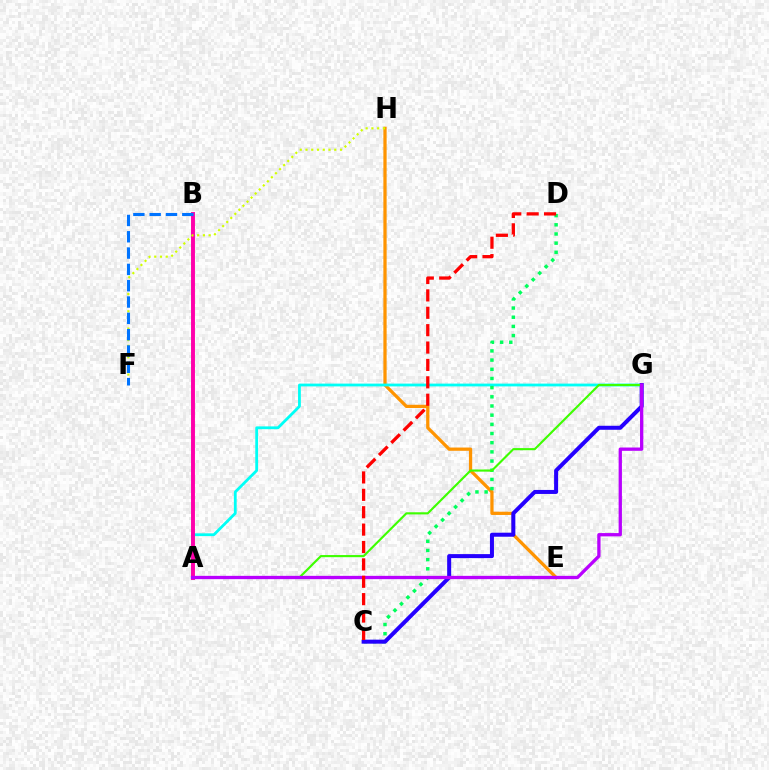{('E', 'H'): [{'color': '#ff9400', 'line_style': 'solid', 'thickness': 2.34}], ('A', 'G'): [{'color': '#00fff6', 'line_style': 'solid', 'thickness': 2.01}, {'color': '#3dff00', 'line_style': 'solid', 'thickness': 1.54}, {'color': '#b900ff', 'line_style': 'solid', 'thickness': 2.37}], ('A', 'B'): [{'color': '#ff00ac', 'line_style': 'solid', 'thickness': 2.82}], ('C', 'D'): [{'color': '#00ff5c', 'line_style': 'dotted', 'thickness': 2.49}, {'color': '#ff0000', 'line_style': 'dashed', 'thickness': 2.36}], ('C', 'G'): [{'color': '#2500ff', 'line_style': 'solid', 'thickness': 2.89}], ('F', 'H'): [{'color': '#d1ff00', 'line_style': 'dotted', 'thickness': 1.56}], ('B', 'F'): [{'color': '#0074ff', 'line_style': 'dashed', 'thickness': 2.22}]}